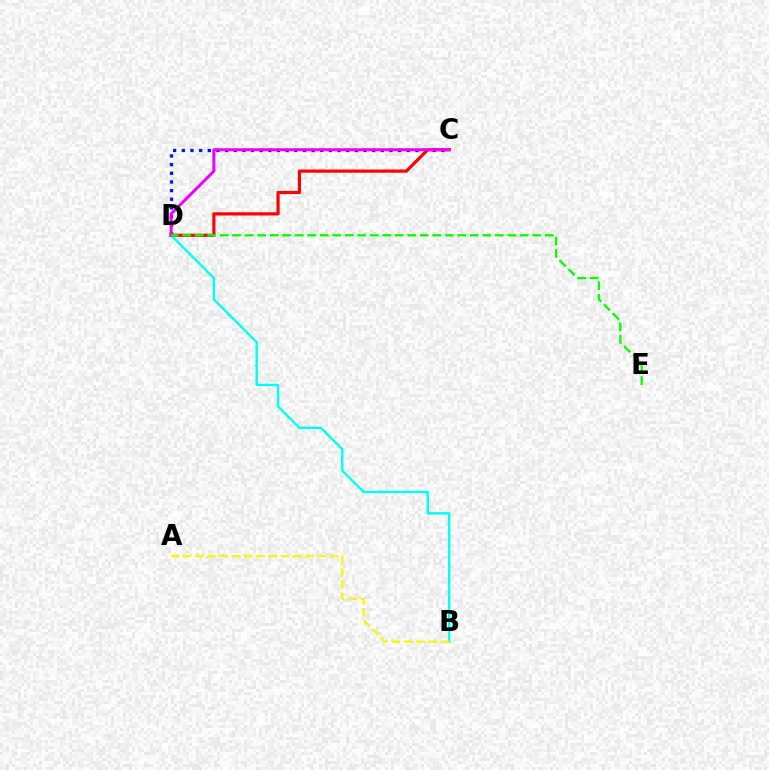{('C', 'D'): [{'color': '#0010ff', 'line_style': 'dotted', 'thickness': 2.35}, {'color': '#ff0000', 'line_style': 'solid', 'thickness': 2.29}, {'color': '#ee00ff', 'line_style': 'solid', 'thickness': 2.16}], ('B', 'D'): [{'color': '#00fff6', 'line_style': 'solid', 'thickness': 1.74}], ('D', 'E'): [{'color': '#08ff00', 'line_style': 'dashed', 'thickness': 1.7}], ('A', 'B'): [{'color': '#fcf500', 'line_style': 'dashed', 'thickness': 1.67}]}